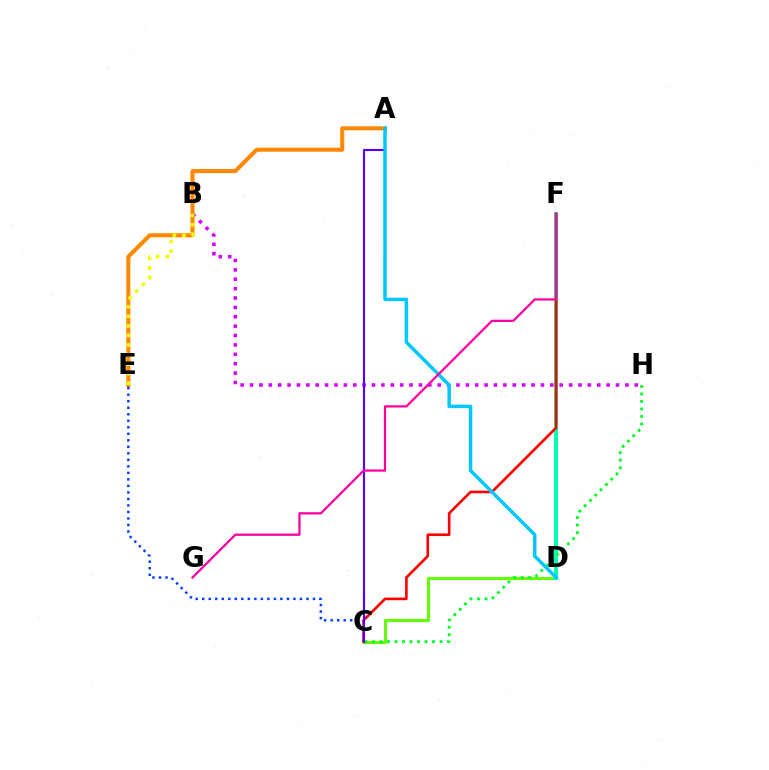{('B', 'H'): [{'color': '#d600ff', 'line_style': 'dotted', 'thickness': 2.55}], ('C', 'E'): [{'color': '#003fff', 'line_style': 'dotted', 'thickness': 1.77}], ('A', 'E'): [{'color': '#ff8800', 'line_style': 'solid', 'thickness': 2.91}], ('C', 'D'): [{'color': '#66ff00', 'line_style': 'solid', 'thickness': 2.2}], ('D', 'F'): [{'color': '#00ffaf', 'line_style': 'solid', 'thickness': 2.84}], ('C', 'H'): [{'color': '#00ff27', 'line_style': 'dotted', 'thickness': 2.04}], ('B', 'E'): [{'color': '#eeff00', 'line_style': 'dotted', 'thickness': 2.6}], ('C', 'F'): [{'color': '#ff0000', 'line_style': 'solid', 'thickness': 1.89}], ('A', 'C'): [{'color': '#4f00ff', 'line_style': 'solid', 'thickness': 1.53}], ('A', 'D'): [{'color': '#00c7ff', 'line_style': 'solid', 'thickness': 2.49}], ('F', 'G'): [{'color': '#ff00a0', 'line_style': 'solid', 'thickness': 1.62}]}